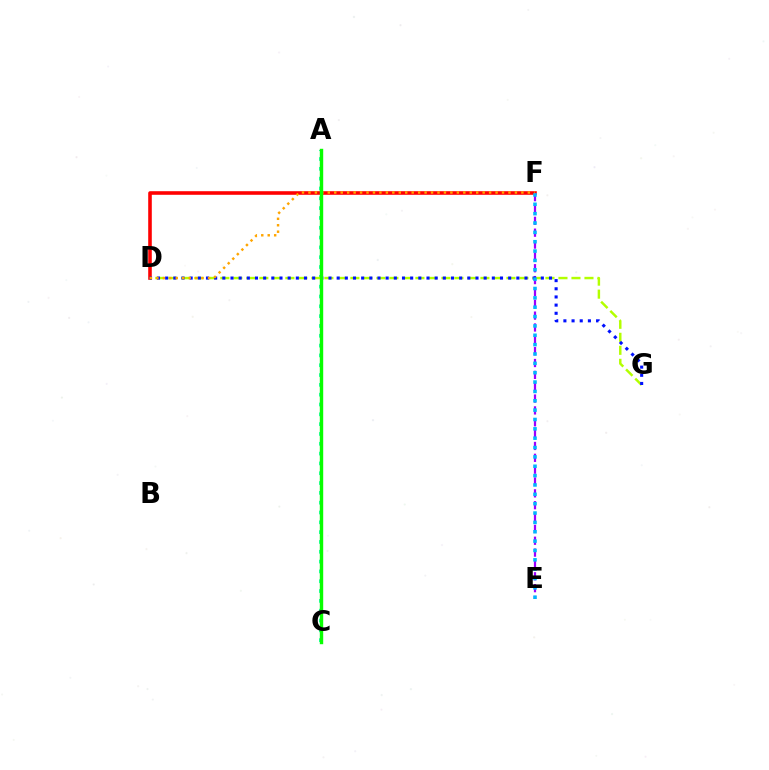{('A', 'C'): [{'color': '#ff00bd', 'line_style': 'dotted', 'thickness': 2.08}, {'color': '#00ff9d', 'line_style': 'dotted', 'thickness': 2.67}, {'color': '#08ff00', 'line_style': 'solid', 'thickness': 2.45}], ('D', 'F'): [{'color': '#ff0000', 'line_style': 'solid', 'thickness': 2.58}, {'color': '#ffa500', 'line_style': 'dotted', 'thickness': 1.75}], ('D', 'G'): [{'color': '#b3ff00', 'line_style': 'dashed', 'thickness': 1.77}, {'color': '#0010ff', 'line_style': 'dotted', 'thickness': 2.22}], ('E', 'F'): [{'color': '#9b00ff', 'line_style': 'dashed', 'thickness': 1.61}, {'color': '#00b5ff', 'line_style': 'dotted', 'thickness': 2.54}]}